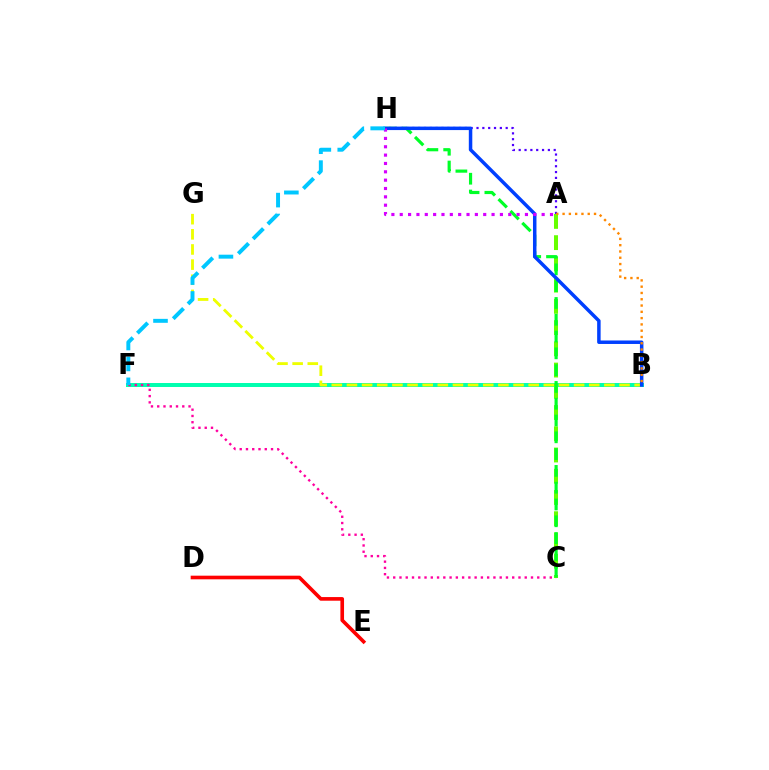{('B', 'F'): [{'color': '#00ffaf', 'line_style': 'solid', 'thickness': 2.86}], ('C', 'F'): [{'color': '#ff00a0', 'line_style': 'dotted', 'thickness': 1.7}], ('B', 'G'): [{'color': '#eeff00', 'line_style': 'dashed', 'thickness': 2.06}], ('A', 'C'): [{'color': '#66ff00', 'line_style': 'dashed', 'thickness': 2.88}], ('C', 'H'): [{'color': '#00ff27', 'line_style': 'dashed', 'thickness': 2.28}], ('A', 'H'): [{'color': '#4f00ff', 'line_style': 'dotted', 'thickness': 1.59}, {'color': '#d600ff', 'line_style': 'dotted', 'thickness': 2.27}], ('B', 'H'): [{'color': '#003fff', 'line_style': 'solid', 'thickness': 2.51}], ('A', 'B'): [{'color': '#ff8800', 'line_style': 'dotted', 'thickness': 1.71}], ('D', 'E'): [{'color': '#ff0000', 'line_style': 'solid', 'thickness': 2.62}], ('F', 'H'): [{'color': '#00c7ff', 'line_style': 'dashed', 'thickness': 2.84}]}